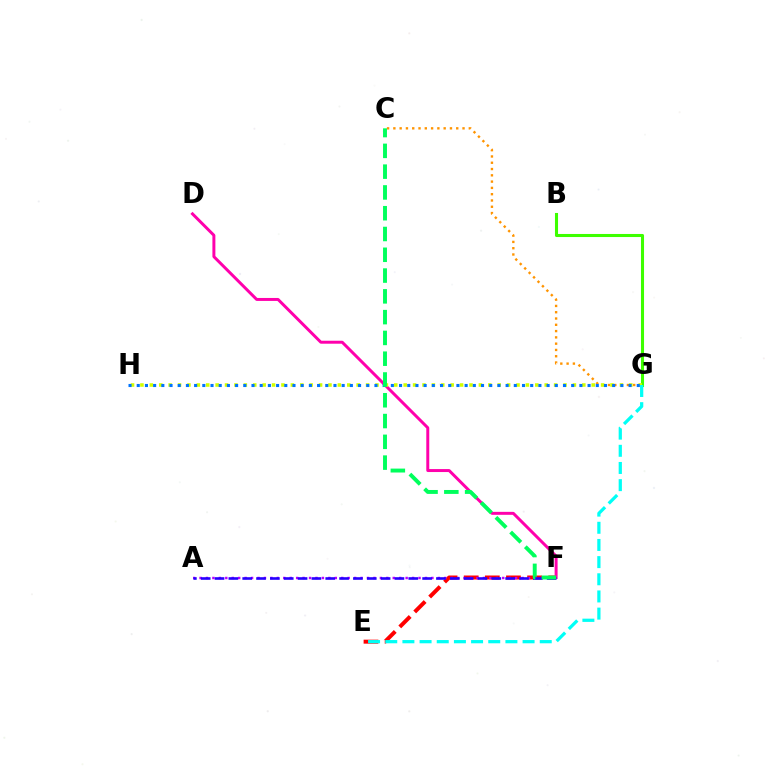{('B', 'G'): [{'color': '#3dff00', 'line_style': 'solid', 'thickness': 2.21}], ('C', 'G'): [{'color': '#ff9400', 'line_style': 'dotted', 'thickness': 1.71}], ('E', 'F'): [{'color': '#ff0000', 'line_style': 'dashed', 'thickness': 2.87}], ('D', 'F'): [{'color': '#ff00ac', 'line_style': 'solid', 'thickness': 2.14}], ('A', 'F'): [{'color': '#b900ff', 'line_style': 'dotted', 'thickness': 1.75}, {'color': '#2500ff', 'line_style': 'dashed', 'thickness': 1.88}], ('G', 'H'): [{'color': '#d1ff00', 'line_style': 'dotted', 'thickness': 2.55}, {'color': '#0074ff', 'line_style': 'dotted', 'thickness': 2.23}], ('E', 'G'): [{'color': '#00fff6', 'line_style': 'dashed', 'thickness': 2.33}], ('C', 'F'): [{'color': '#00ff5c', 'line_style': 'dashed', 'thickness': 2.82}]}